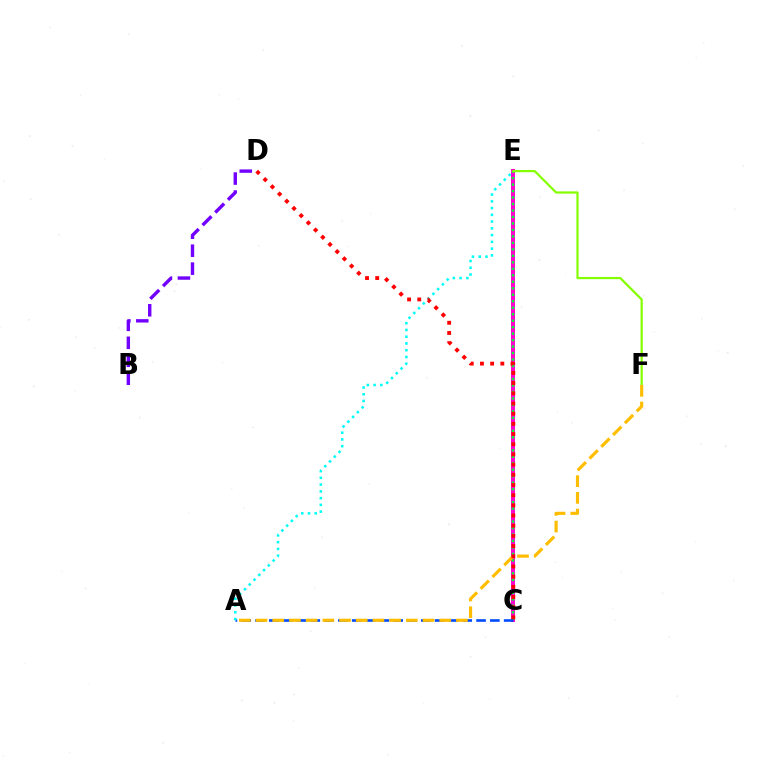{('C', 'E'): [{'color': '#ff00cf', 'line_style': 'solid', 'thickness': 2.89}, {'color': '#00ff39', 'line_style': 'dotted', 'thickness': 1.76}], ('A', 'C'): [{'color': '#004bff', 'line_style': 'dashed', 'thickness': 1.88}], ('B', 'D'): [{'color': '#7200ff', 'line_style': 'dashed', 'thickness': 2.44}], ('E', 'F'): [{'color': '#84ff00', 'line_style': 'solid', 'thickness': 1.59}], ('A', 'F'): [{'color': '#ffbd00', 'line_style': 'dashed', 'thickness': 2.27}], ('A', 'E'): [{'color': '#00fff6', 'line_style': 'dotted', 'thickness': 1.84}], ('C', 'D'): [{'color': '#ff0000', 'line_style': 'dotted', 'thickness': 2.77}]}